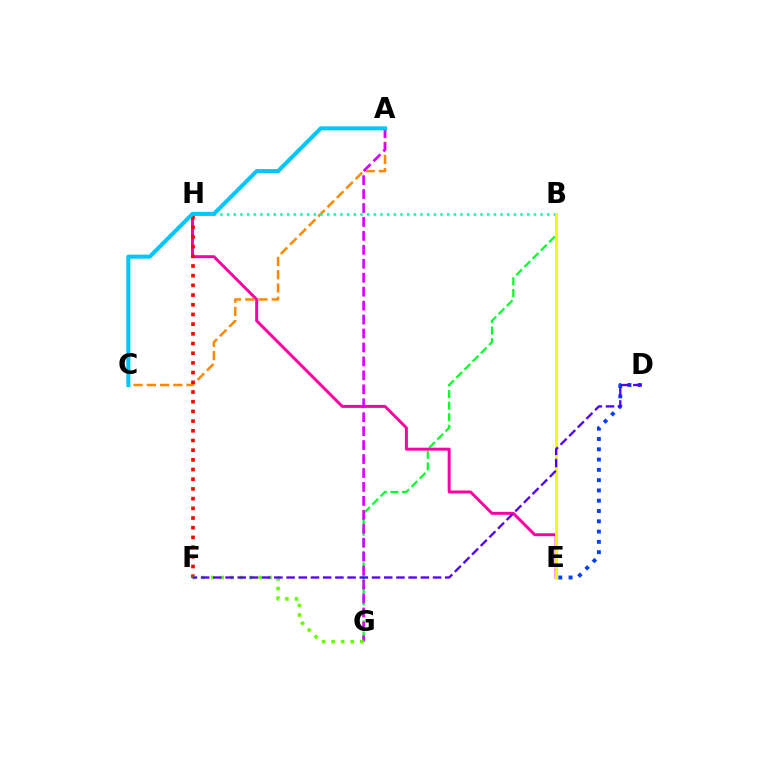{('B', 'G'): [{'color': '#00ff27', 'line_style': 'dashed', 'thickness': 1.58}], ('E', 'H'): [{'color': '#ff00a0', 'line_style': 'solid', 'thickness': 2.13}], ('A', 'C'): [{'color': '#ff8800', 'line_style': 'dashed', 'thickness': 1.8}, {'color': '#00c7ff', 'line_style': 'solid', 'thickness': 2.91}], ('F', 'H'): [{'color': '#ff0000', 'line_style': 'dotted', 'thickness': 2.63}], ('B', 'H'): [{'color': '#00ffaf', 'line_style': 'dotted', 'thickness': 1.81}], ('A', 'G'): [{'color': '#d600ff', 'line_style': 'dashed', 'thickness': 1.89}], ('B', 'E'): [{'color': '#eeff00', 'line_style': 'solid', 'thickness': 2.06}], ('D', 'E'): [{'color': '#003fff', 'line_style': 'dotted', 'thickness': 2.79}], ('F', 'G'): [{'color': '#66ff00', 'line_style': 'dotted', 'thickness': 2.6}], ('D', 'F'): [{'color': '#4f00ff', 'line_style': 'dashed', 'thickness': 1.66}]}